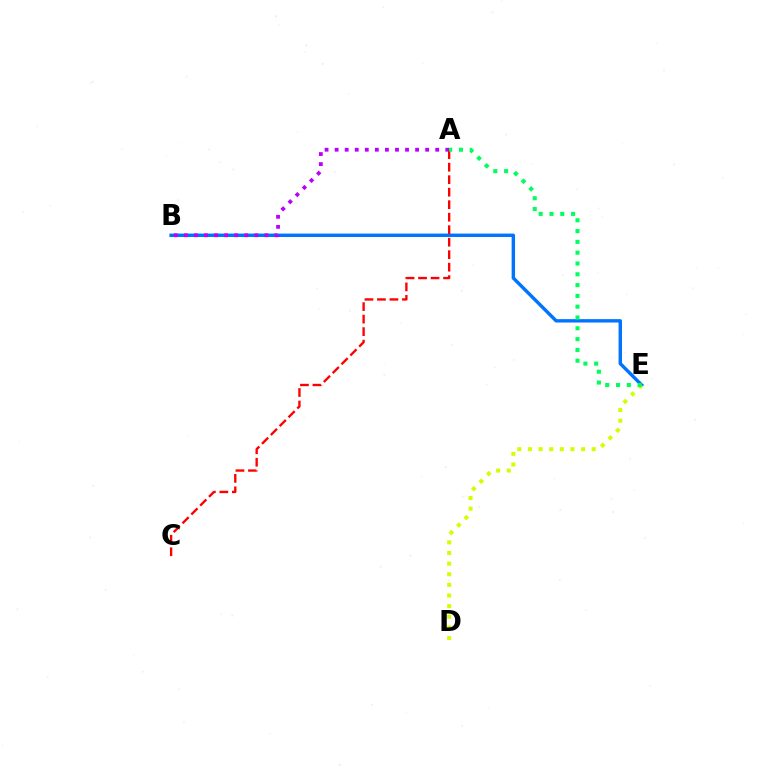{('B', 'E'): [{'color': '#0074ff', 'line_style': 'solid', 'thickness': 2.45}], ('A', 'B'): [{'color': '#b900ff', 'line_style': 'dotted', 'thickness': 2.73}], ('D', 'E'): [{'color': '#d1ff00', 'line_style': 'dotted', 'thickness': 2.89}], ('A', 'C'): [{'color': '#ff0000', 'line_style': 'dashed', 'thickness': 1.7}], ('A', 'E'): [{'color': '#00ff5c', 'line_style': 'dotted', 'thickness': 2.94}]}